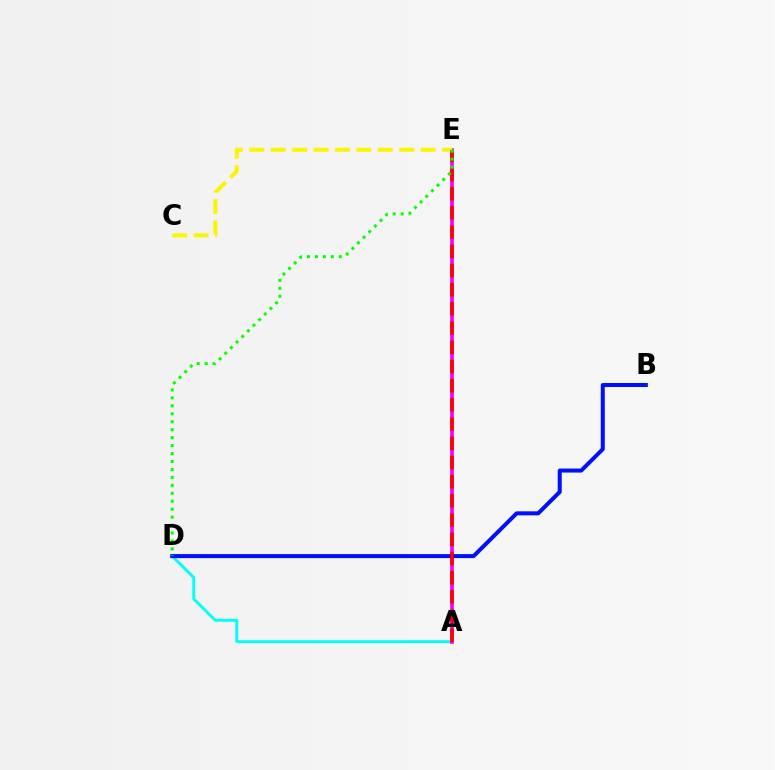{('A', 'D'): [{'color': '#00fff6', 'line_style': 'solid', 'thickness': 2.09}], ('A', 'E'): [{'color': '#ee00ff', 'line_style': 'solid', 'thickness': 2.62}, {'color': '#ff0000', 'line_style': 'dashed', 'thickness': 2.61}], ('C', 'E'): [{'color': '#fcf500', 'line_style': 'dashed', 'thickness': 2.91}], ('B', 'D'): [{'color': '#0010ff', 'line_style': 'solid', 'thickness': 2.89}], ('D', 'E'): [{'color': '#08ff00', 'line_style': 'dotted', 'thickness': 2.16}]}